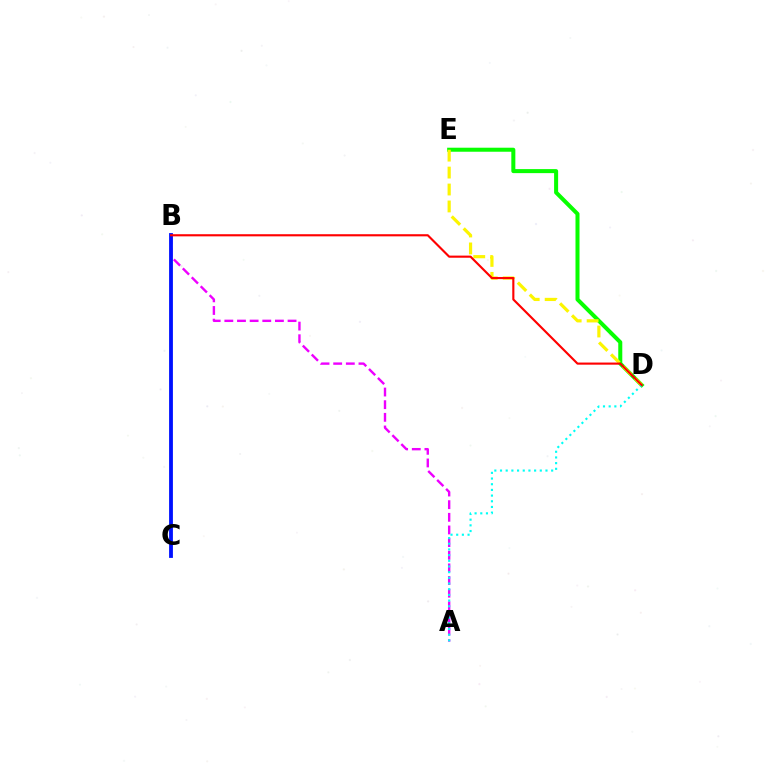{('A', 'B'): [{'color': '#ee00ff', 'line_style': 'dashed', 'thickness': 1.72}], ('D', 'E'): [{'color': '#08ff00', 'line_style': 'solid', 'thickness': 2.9}, {'color': '#fcf500', 'line_style': 'dashed', 'thickness': 2.3}], ('A', 'D'): [{'color': '#00fff6', 'line_style': 'dotted', 'thickness': 1.54}], ('B', 'C'): [{'color': '#0010ff', 'line_style': 'solid', 'thickness': 2.74}], ('B', 'D'): [{'color': '#ff0000', 'line_style': 'solid', 'thickness': 1.53}]}